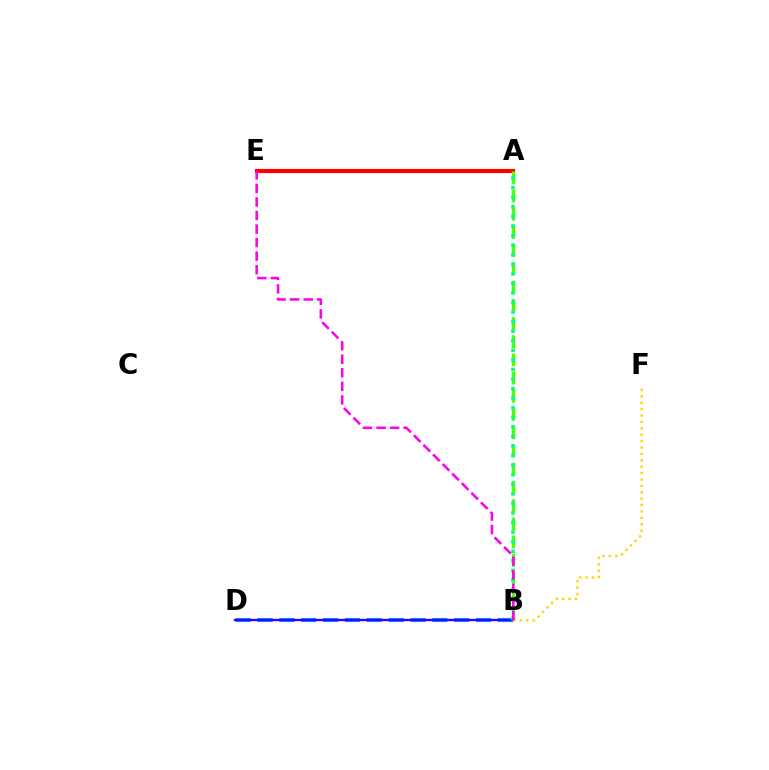{('A', 'E'): [{'color': '#ff0000', 'line_style': 'solid', 'thickness': 2.98}], ('B', 'D'): [{'color': '#009eff', 'line_style': 'dashed', 'thickness': 2.97}, {'color': '#3700ff', 'line_style': 'solid', 'thickness': 1.69}], ('A', 'B'): [{'color': '#4fff00', 'line_style': 'dashed', 'thickness': 2.47}, {'color': '#00ff86', 'line_style': 'dotted', 'thickness': 2.6}], ('B', 'F'): [{'color': '#ffd500', 'line_style': 'dotted', 'thickness': 1.74}], ('B', 'E'): [{'color': '#ff00ed', 'line_style': 'dashed', 'thickness': 1.84}]}